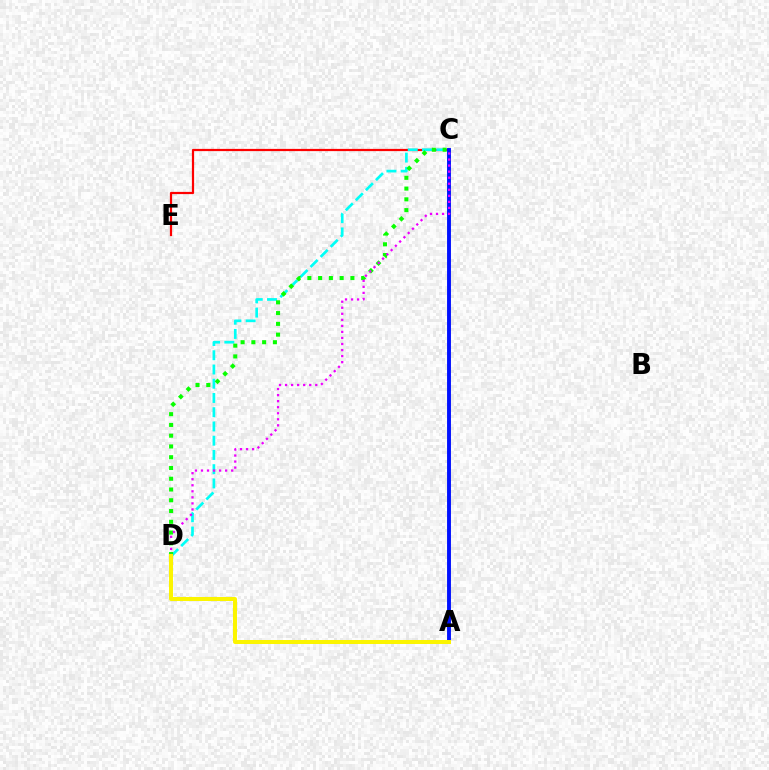{('C', 'E'): [{'color': '#ff0000', 'line_style': 'solid', 'thickness': 1.59}], ('C', 'D'): [{'color': '#00fff6', 'line_style': 'dashed', 'thickness': 1.93}, {'color': '#08ff00', 'line_style': 'dotted', 'thickness': 2.92}, {'color': '#ee00ff', 'line_style': 'dotted', 'thickness': 1.64}], ('A', 'C'): [{'color': '#0010ff', 'line_style': 'solid', 'thickness': 2.8}], ('A', 'D'): [{'color': '#fcf500', 'line_style': 'solid', 'thickness': 2.87}]}